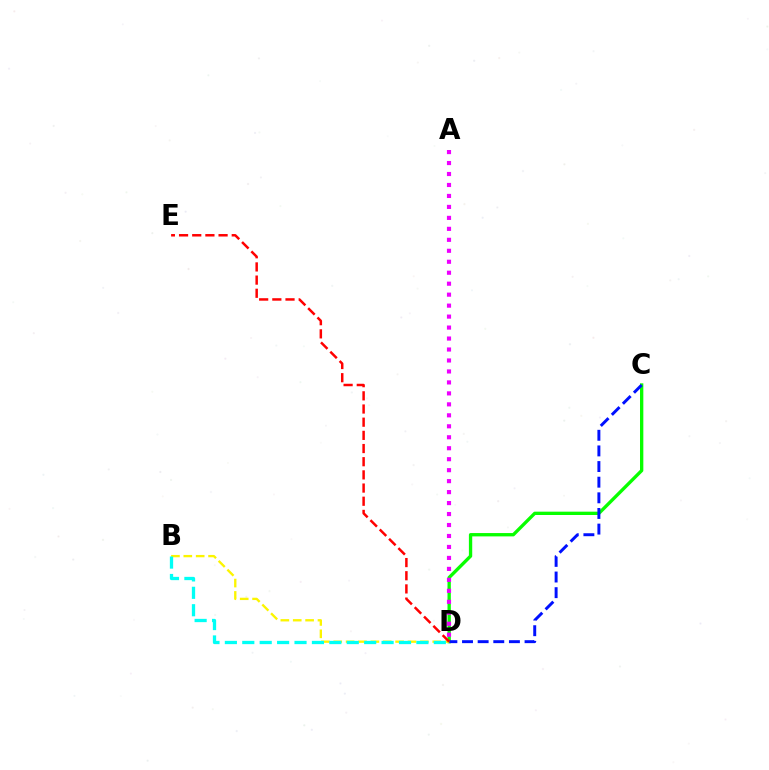{('C', 'D'): [{'color': '#08ff00', 'line_style': 'solid', 'thickness': 2.4}, {'color': '#0010ff', 'line_style': 'dashed', 'thickness': 2.12}], ('B', 'D'): [{'color': '#fcf500', 'line_style': 'dashed', 'thickness': 1.68}, {'color': '#00fff6', 'line_style': 'dashed', 'thickness': 2.37}], ('D', 'E'): [{'color': '#ff0000', 'line_style': 'dashed', 'thickness': 1.79}], ('A', 'D'): [{'color': '#ee00ff', 'line_style': 'dotted', 'thickness': 2.98}]}